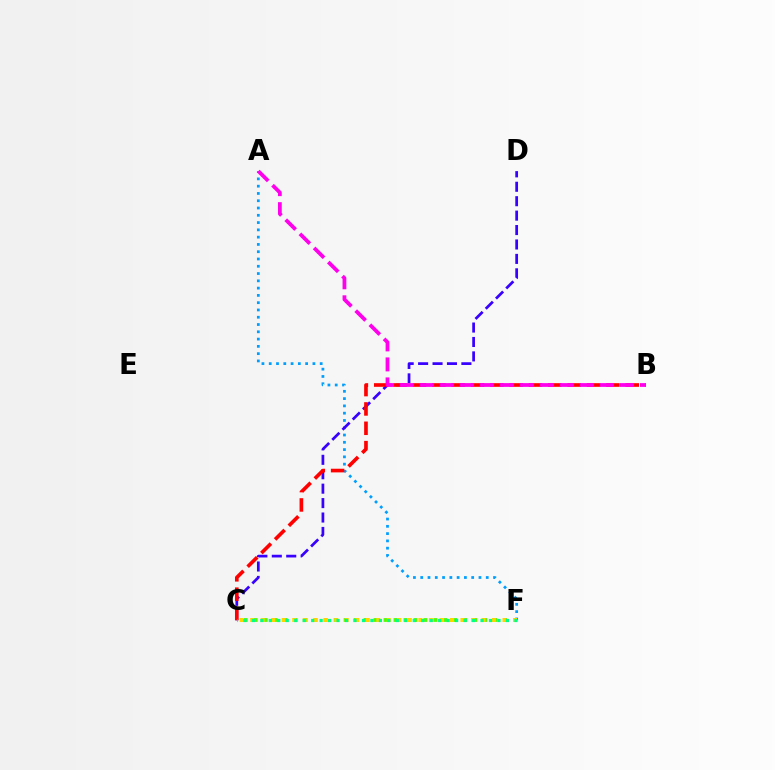{('C', 'F'): [{'color': '#4fff00', 'line_style': 'dotted', 'thickness': 2.71}, {'color': '#ffd500', 'line_style': 'dotted', 'thickness': 2.86}, {'color': '#00ff86', 'line_style': 'dotted', 'thickness': 2.3}], ('A', 'F'): [{'color': '#009eff', 'line_style': 'dotted', 'thickness': 1.98}], ('C', 'D'): [{'color': '#3700ff', 'line_style': 'dashed', 'thickness': 1.96}], ('B', 'C'): [{'color': '#ff0000', 'line_style': 'dashed', 'thickness': 2.63}], ('A', 'B'): [{'color': '#ff00ed', 'line_style': 'dashed', 'thickness': 2.72}]}